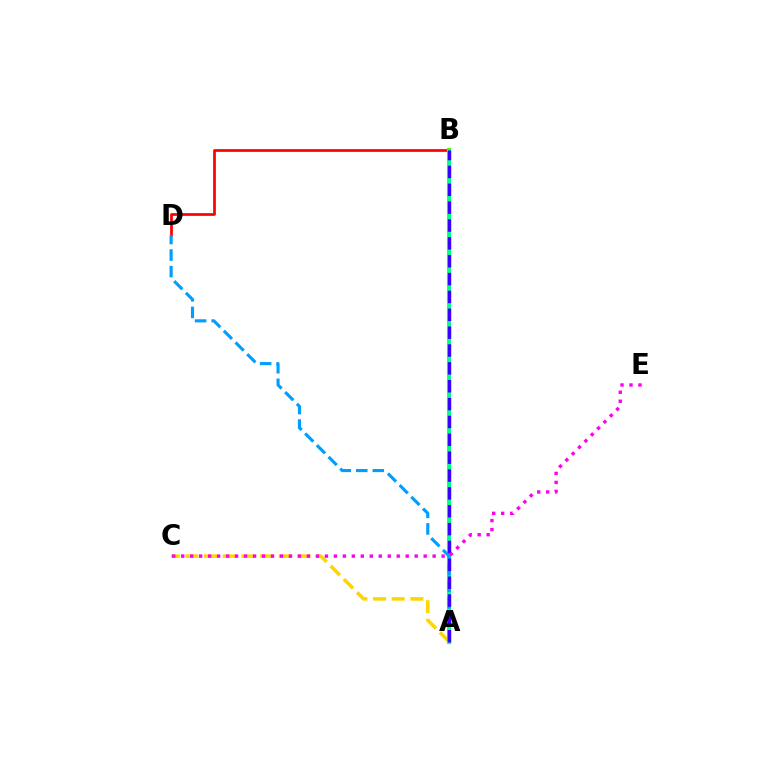{('B', 'D'): [{'color': '#ff0000', 'line_style': 'solid', 'thickness': 1.95}], ('A', 'C'): [{'color': '#ffd500', 'line_style': 'dashed', 'thickness': 2.54}], ('A', 'B'): [{'color': '#4fff00', 'line_style': 'solid', 'thickness': 2.98}, {'color': '#00ff86', 'line_style': 'solid', 'thickness': 2.22}, {'color': '#3700ff', 'line_style': 'dashed', 'thickness': 2.43}], ('A', 'D'): [{'color': '#009eff', 'line_style': 'dashed', 'thickness': 2.25}], ('C', 'E'): [{'color': '#ff00ed', 'line_style': 'dotted', 'thickness': 2.44}]}